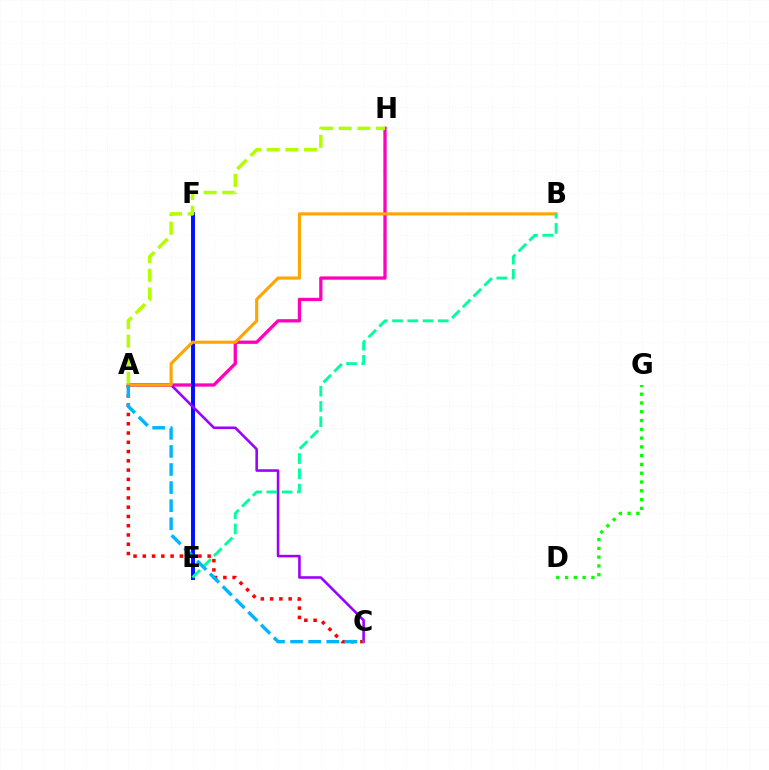{('D', 'G'): [{'color': '#08ff00', 'line_style': 'dotted', 'thickness': 2.39}], ('A', 'H'): [{'color': '#ff00bd', 'line_style': 'solid', 'thickness': 2.37}, {'color': '#b3ff00', 'line_style': 'dashed', 'thickness': 2.54}], ('E', 'F'): [{'color': '#0010ff', 'line_style': 'solid', 'thickness': 2.84}], ('A', 'C'): [{'color': '#9b00ff', 'line_style': 'solid', 'thickness': 1.86}, {'color': '#ff0000', 'line_style': 'dotted', 'thickness': 2.52}, {'color': '#00b5ff', 'line_style': 'dashed', 'thickness': 2.46}], ('A', 'B'): [{'color': '#ffa500', 'line_style': 'solid', 'thickness': 2.25}], ('B', 'E'): [{'color': '#00ff9d', 'line_style': 'dashed', 'thickness': 2.07}]}